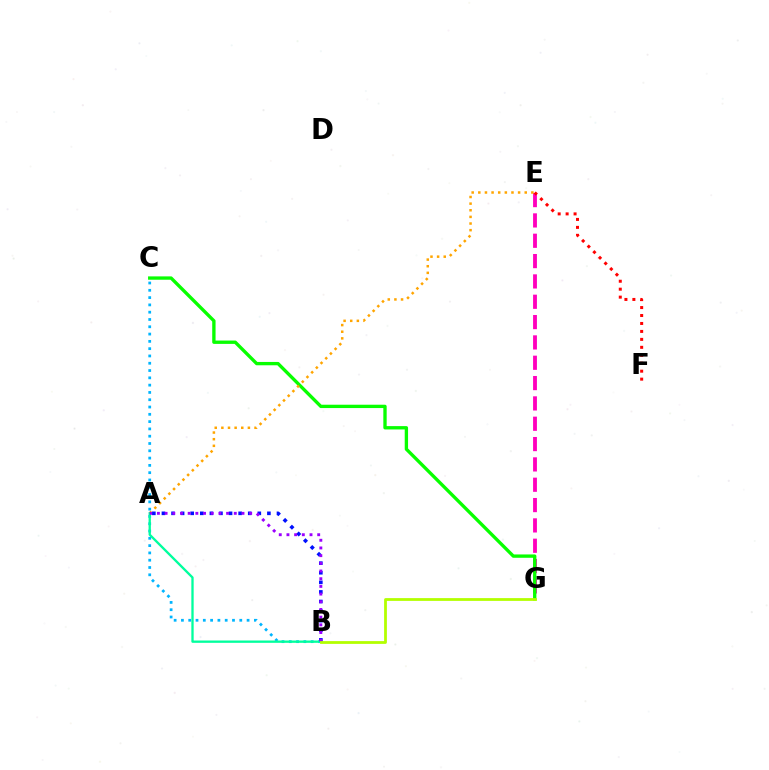{('B', 'C'): [{'color': '#00b5ff', 'line_style': 'dotted', 'thickness': 1.98}], ('E', 'G'): [{'color': '#ff00bd', 'line_style': 'dashed', 'thickness': 2.76}], ('C', 'G'): [{'color': '#08ff00', 'line_style': 'solid', 'thickness': 2.4}], ('A', 'E'): [{'color': '#ffa500', 'line_style': 'dotted', 'thickness': 1.8}], ('A', 'B'): [{'color': '#0010ff', 'line_style': 'dotted', 'thickness': 2.6}, {'color': '#00ff9d', 'line_style': 'solid', 'thickness': 1.67}, {'color': '#9b00ff', 'line_style': 'dotted', 'thickness': 2.09}], ('B', 'G'): [{'color': '#b3ff00', 'line_style': 'solid', 'thickness': 2.0}], ('E', 'F'): [{'color': '#ff0000', 'line_style': 'dotted', 'thickness': 2.16}]}